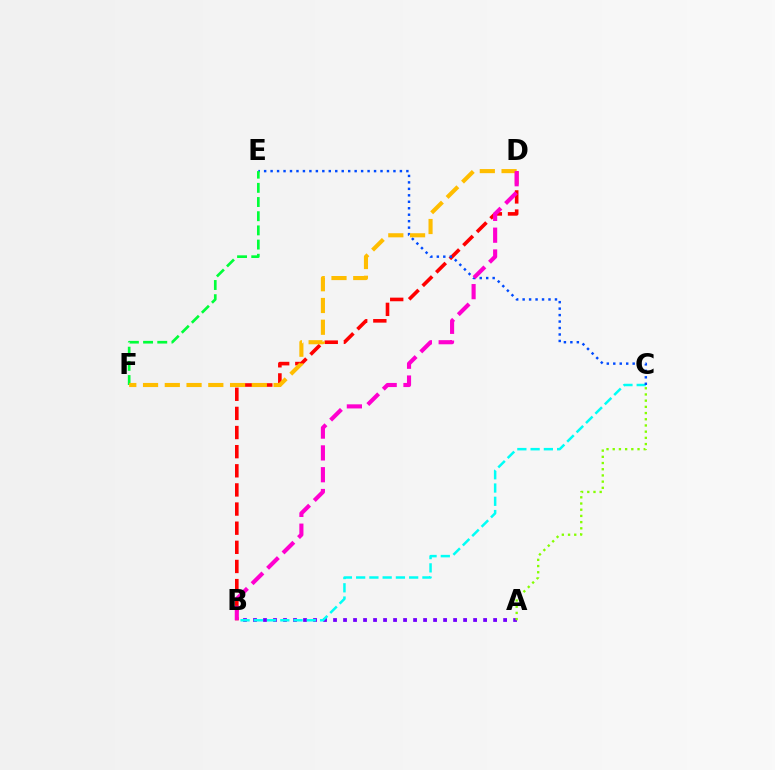{('A', 'B'): [{'color': '#7200ff', 'line_style': 'dotted', 'thickness': 2.72}], ('B', 'C'): [{'color': '#00fff6', 'line_style': 'dashed', 'thickness': 1.8}], ('B', 'D'): [{'color': '#ff0000', 'line_style': 'dashed', 'thickness': 2.6}, {'color': '#ff00cf', 'line_style': 'dashed', 'thickness': 2.96}], ('C', 'E'): [{'color': '#004bff', 'line_style': 'dotted', 'thickness': 1.76}], ('E', 'F'): [{'color': '#00ff39', 'line_style': 'dashed', 'thickness': 1.93}], ('D', 'F'): [{'color': '#ffbd00', 'line_style': 'dashed', 'thickness': 2.96}], ('A', 'C'): [{'color': '#84ff00', 'line_style': 'dotted', 'thickness': 1.68}]}